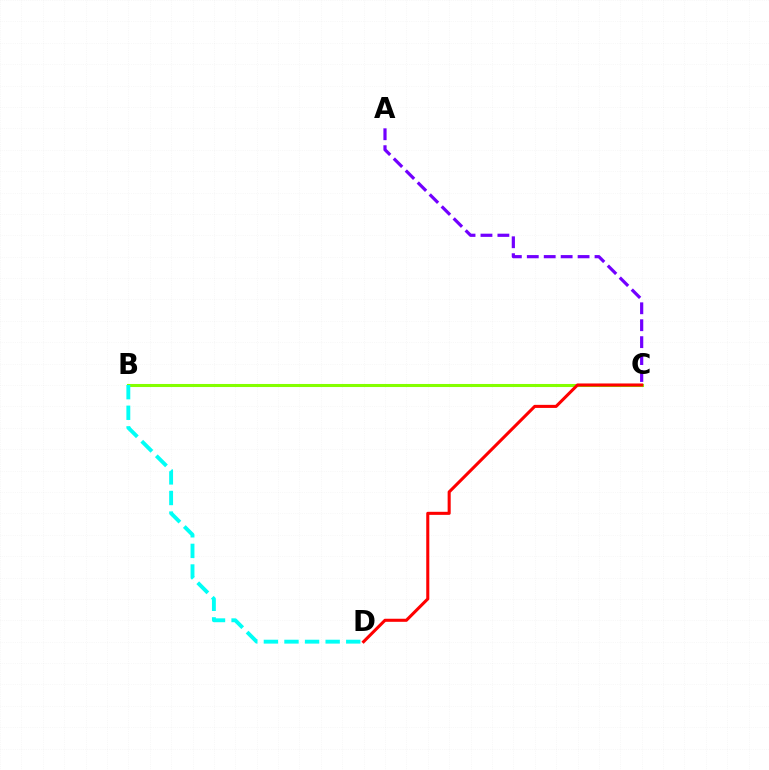{('B', 'C'): [{'color': '#84ff00', 'line_style': 'solid', 'thickness': 2.2}], ('A', 'C'): [{'color': '#7200ff', 'line_style': 'dashed', 'thickness': 2.3}], ('C', 'D'): [{'color': '#ff0000', 'line_style': 'solid', 'thickness': 2.21}], ('B', 'D'): [{'color': '#00fff6', 'line_style': 'dashed', 'thickness': 2.8}]}